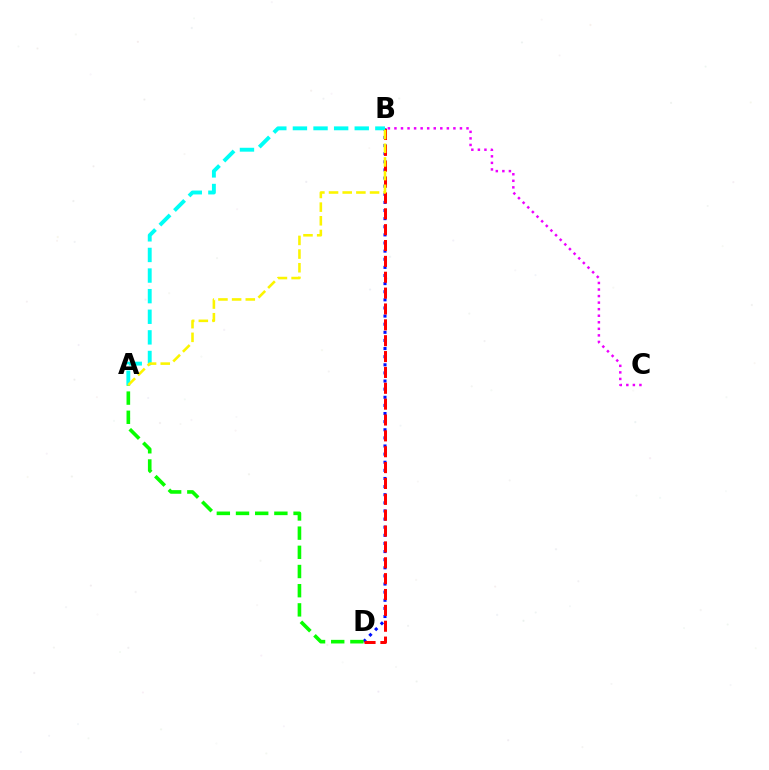{('B', 'C'): [{'color': '#ee00ff', 'line_style': 'dotted', 'thickness': 1.78}], ('B', 'D'): [{'color': '#0010ff', 'line_style': 'dotted', 'thickness': 2.21}, {'color': '#ff0000', 'line_style': 'dashed', 'thickness': 2.15}], ('A', 'B'): [{'color': '#00fff6', 'line_style': 'dashed', 'thickness': 2.8}, {'color': '#fcf500', 'line_style': 'dashed', 'thickness': 1.86}], ('A', 'D'): [{'color': '#08ff00', 'line_style': 'dashed', 'thickness': 2.61}]}